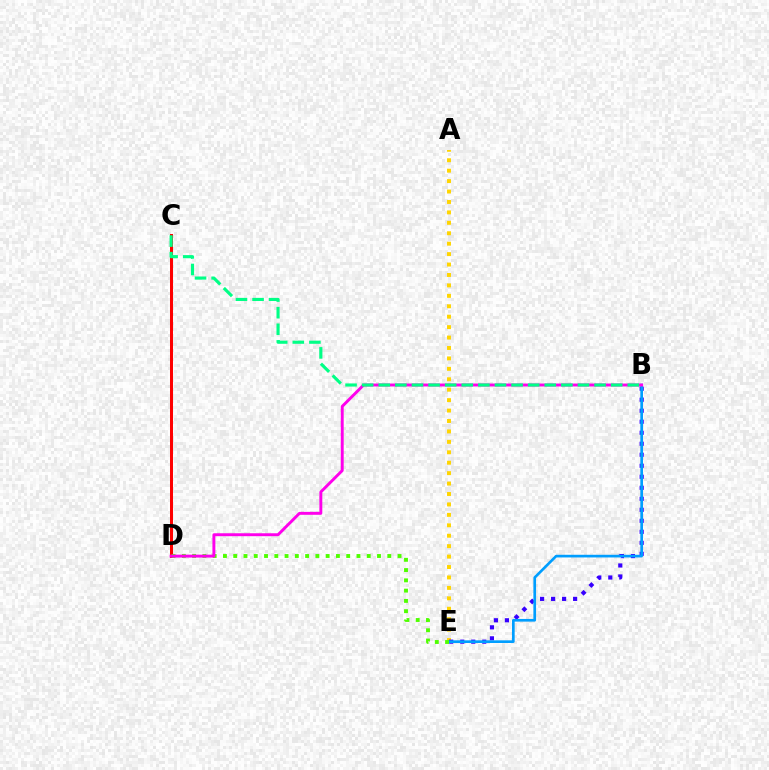{('A', 'E'): [{'color': '#ffd500', 'line_style': 'dotted', 'thickness': 2.83}], ('B', 'E'): [{'color': '#3700ff', 'line_style': 'dotted', 'thickness': 2.99}, {'color': '#009eff', 'line_style': 'solid', 'thickness': 1.92}], ('C', 'D'): [{'color': '#ff0000', 'line_style': 'solid', 'thickness': 2.17}], ('D', 'E'): [{'color': '#4fff00', 'line_style': 'dotted', 'thickness': 2.79}], ('B', 'D'): [{'color': '#ff00ed', 'line_style': 'solid', 'thickness': 2.11}], ('B', 'C'): [{'color': '#00ff86', 'line_style': 'dashed', 'thickness': 2.26}]}